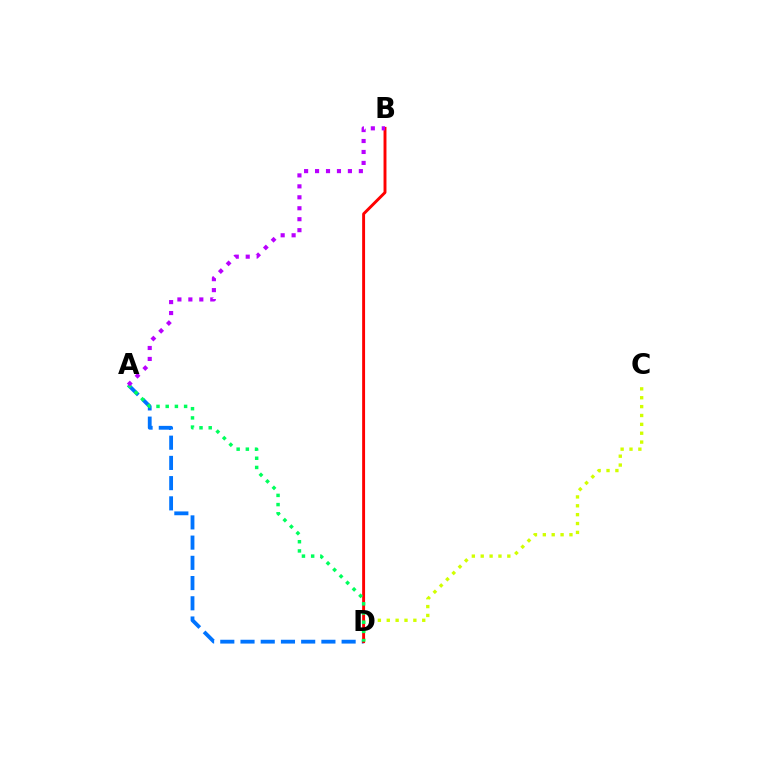{('C', 'D'): [{'color': '#d1ff00', 'line_style': 'dotted', 'thickness': 2.41}], ('A', 'D'): [{'color': '#0074ff', 'line_style': 'dashed', 'thickness': 2.75}, {'color': '#00ff5c', 'line_style': 'dotted', 'thickness': 2.5}], ('B', 'D'): [{'color': '#ff0000', 'line_style': 'solid', 'thickness': 2.1}], ('A', 'B'): [{'color': '#b900ff', 'line_style': 'dotted', 'thickness': 2.98}]}